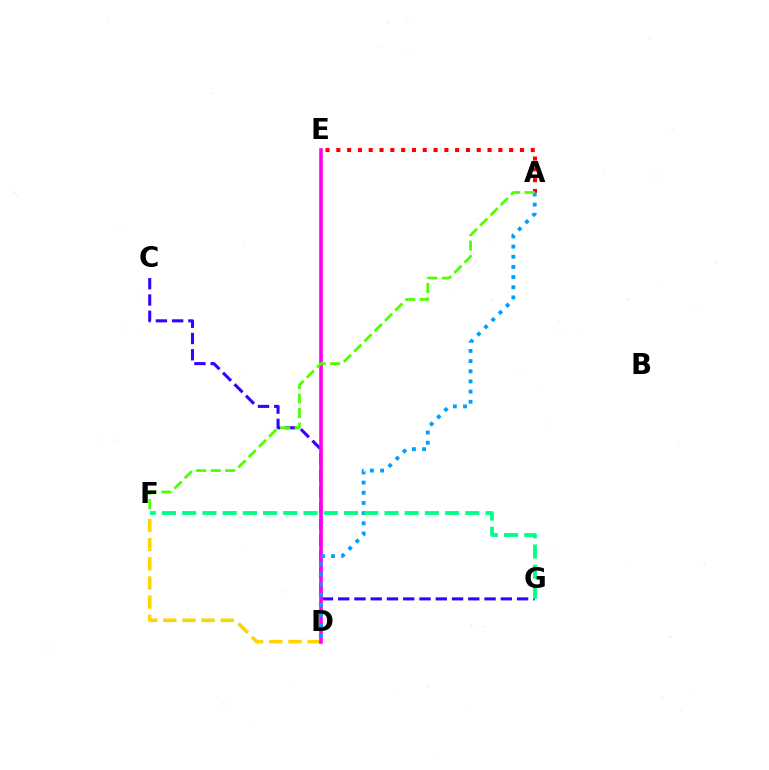{('D', 'F'): [{'color': '#ffd500', 'line_style': 'dashed', 'thickness': 2.6}], ('C', 'G'): [{'color': '#3700ff', 'line_style': 'dashed', 'thickness': 2.21}], ('D', 'E'): [{'color': '#ff00ed', 'line_style': 'solid', 'thickness': 2.61}], ('A', 'E'): [{'color': '#ff0000', 'line_style': 'dotted', 'thickness': 2.93}], ('A', 'D'): [{'color': '#009eff', 'line_style': 'dotted', 'thickness': 2.76}], ('A', 'F'): [{'color': '#4fff00', 'line_style': 'dashed', 'thickness': 1.97}], ('F', 'G'): [{'color': '#00ff86', 'line_style': 'dashed', 'thickness': 2.75}]}